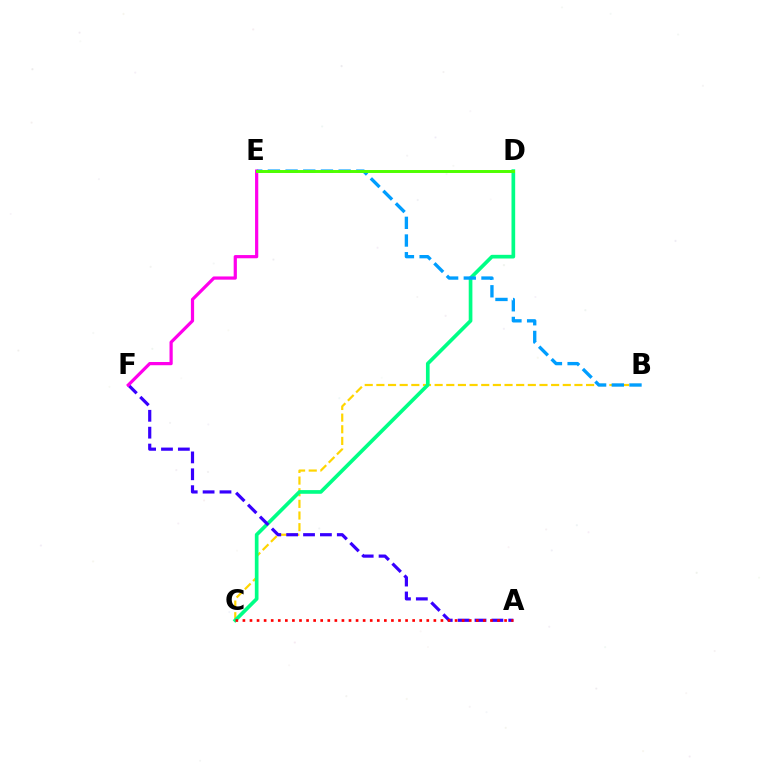{('B', 'C'): [{'color': '#ffd500', 'line_style': 'dashed', 'thickness': 1.58}], ('C', 'D'): [{'color': '#00ff86', 'line_style': 'solid', 'thickness': 2.65}], ('A', 'F'): [{'color': '#3700ff', 'line_style': 'dashed', 'thickness': 2.29}], ('B', 'E'): [{'color': '#009eff', 'line_style': 'dashed', 'thickness': 2.4}], ('E', 'F'): [{'color': '#ff00ed', 'line_style': 'solid', 'thickness': 2.32}], ('D', 'E'): [{'color': '#4fff00', 'line_style': 'solid', 'thickness': 2.13}], ('A', 'C'): [{'color': '#ff0000', 'line_style': 'dotted', 'thickness': 1.92}]}